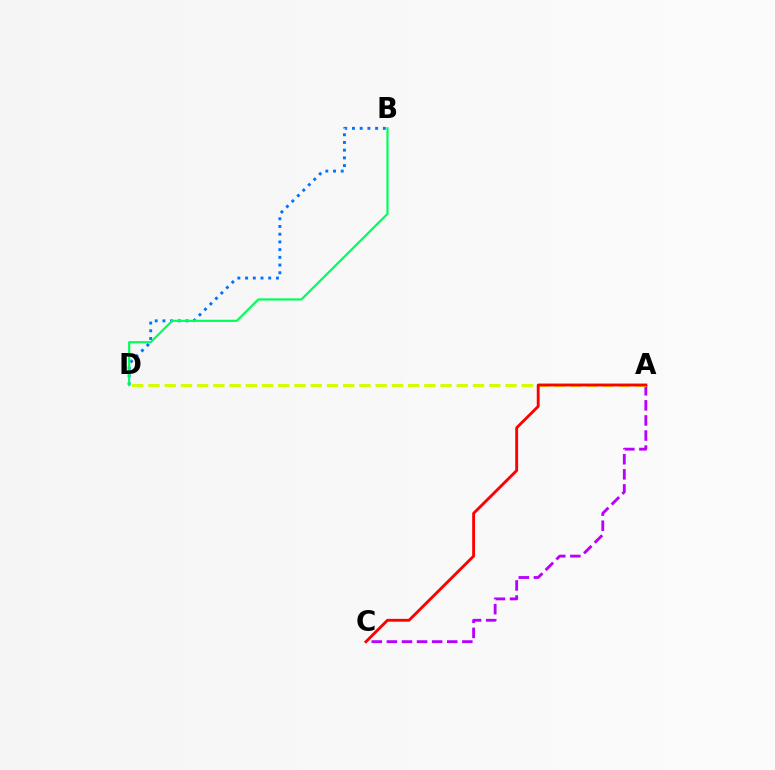{('B', 'D'): [{'color': '#0074ff', 'line_style': 'dotted', 'thickness': 2.1}, {'color': '#00ff5c', 'line_style': 'solid', 'thickness': 1.58}], ('A', 'C'): [{'color': '#b900ff', 'line_style': 'dashed', 'thickness': 2.05}, {'color': '#ff0000', 'line_style': 'solid', 'thickness': 2.06}], ('A', 'D'): [{'color': '#d1ff00', 'line_style': 'dashed', 'thickness': 2.2}]}